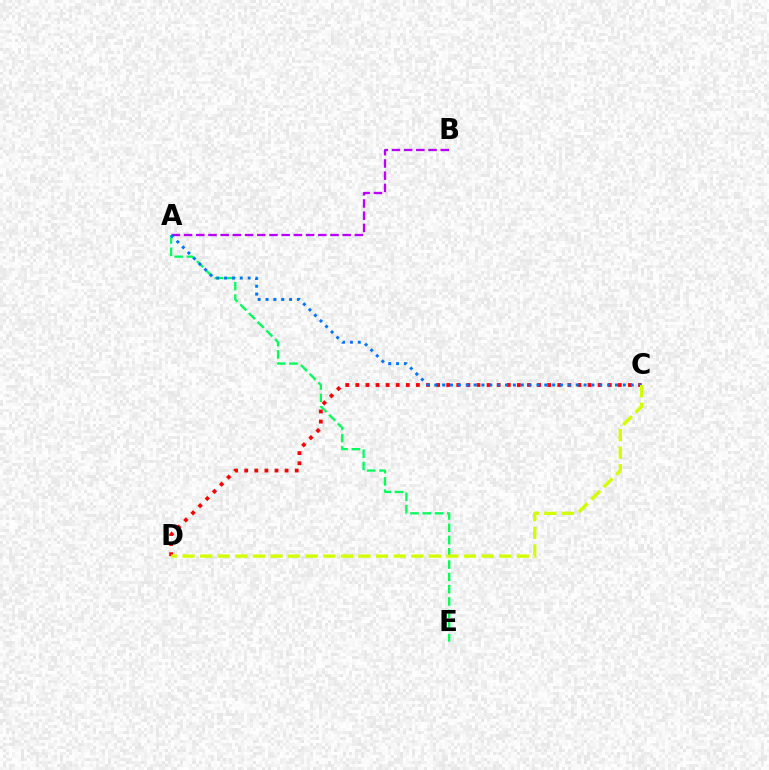{('A', 'B'): [{'color': '#b900ff', 'line_style': 'dashed', 'thickness': 1.66}], ('A', 'E'): [{'color': '#00ff5c', 'line_style': 'dashed', 'thickness': 1.67}], ('C', 'D'): [{'color': '#ff0000', 'line_style': 'dotted', 'thickness': 2.74}, {'color': '#d1ff00', 'line_style': 'dashed', 'thickness': 2.39}], ('A', 'C'): [{'color': '#0074ff', 'line_style': 'dotted', 'thickness': 2.13}]}